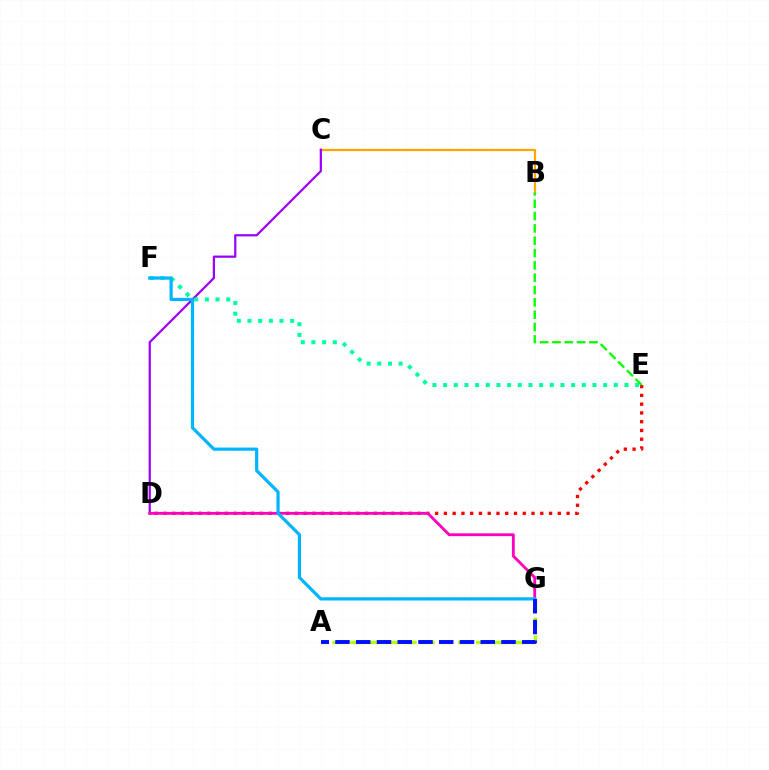{('B', 'C'): [{'color': '#ffa500', 'line_style': 'solid', 'thickness': 1.61}], ('D', 'E'): [{'color': '#ff0000', 'line_style': 'dotted', 'thickness': 2.38}], ('C', 'D'): [{'color': '#9b00ff', 'line_style': 'solid', 'thickness': 1.61}], ('D', 'G'): [{'color': '#ff00bd', 'line_style': 'solid', 'thickness': 2.04}], ('A', 'G'): [{'color': '#b3ff00', 'line_style': 'dashed', 'thickness': 2.44}, {'color': '#0010ff', 'line_style': 'dashed', 'thickness': 2.82}], ('E', 'F'): [{'color': '#00ff9d', 'line_style': 'dotted', 'thickness': 2.9}], ('B', 'E'): [{'color': '#08ff00', 'line_style': 'dashed', 'thickness': 1.67}], ('F', 'G'): [{'color': '#00b5ff', 'line_style': 'solid', 'thickness': 2.3}]}